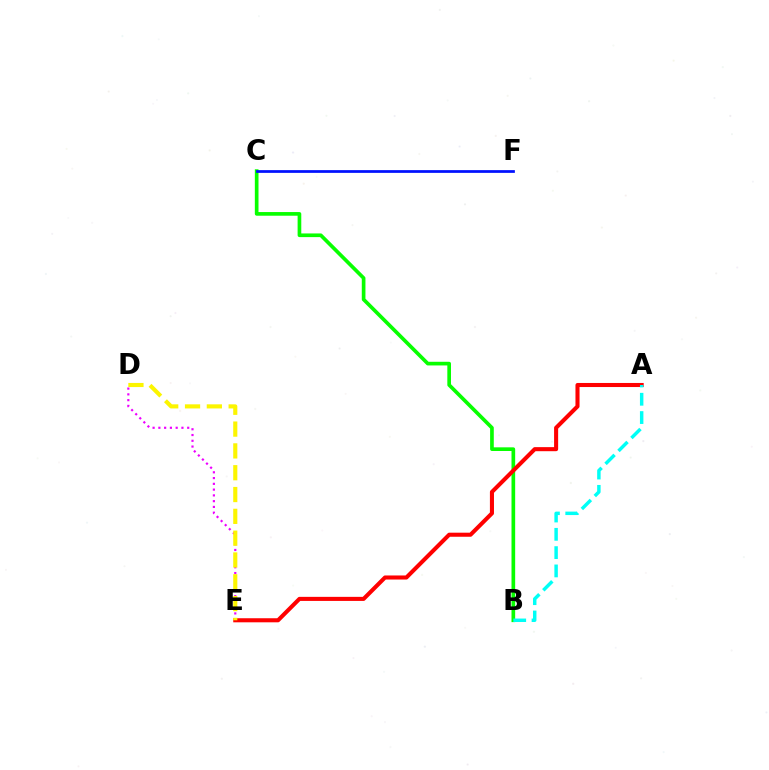{('B', 'C'): [{'color': '#08ff00', 'line_style': 'solid', 'thickness': 2.64}], ('D', 'E'): [{'color': '#ee00ff', 'line_style': 'dotted', 'thickness': 1.57}, {'color': '#fcf500', 'line_style': 'dashed', 'thickness': 2.96}], ('A', 'E'): [{'color': '#ff0000', 'line_style': 'solid', 'thickness': 2.93}], ('C', 'F'): [{'color': '#0010ff', 'line_style': 'solid', 'thickness': 1.97}], ('A', 'B'): [{'color': '#00fff6', 'line_style': 'dashed', 'thickness': 2.49}]}